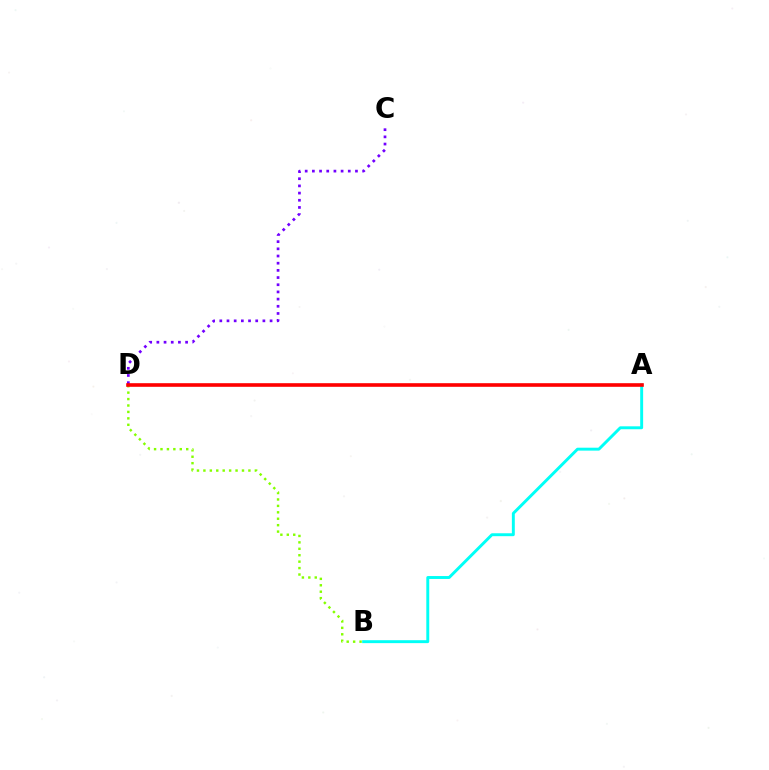{('A', 'B'): [{'color': '#00fff6', 'line_style': 'solid', 'thickness': 2.11}], ('C', 'D'): [{'color': '#7200ff', 'line_style': 'dotted', 'thickness': 1.95}], ('B', 'D'): [{'color': '#84ff00', 'line_style': 'dotted', 'thickness': 1.75}], ('A', 'D'): [{'color': '#ff0000', 'line_style': 'solid', 'thickness': 2.6}]}